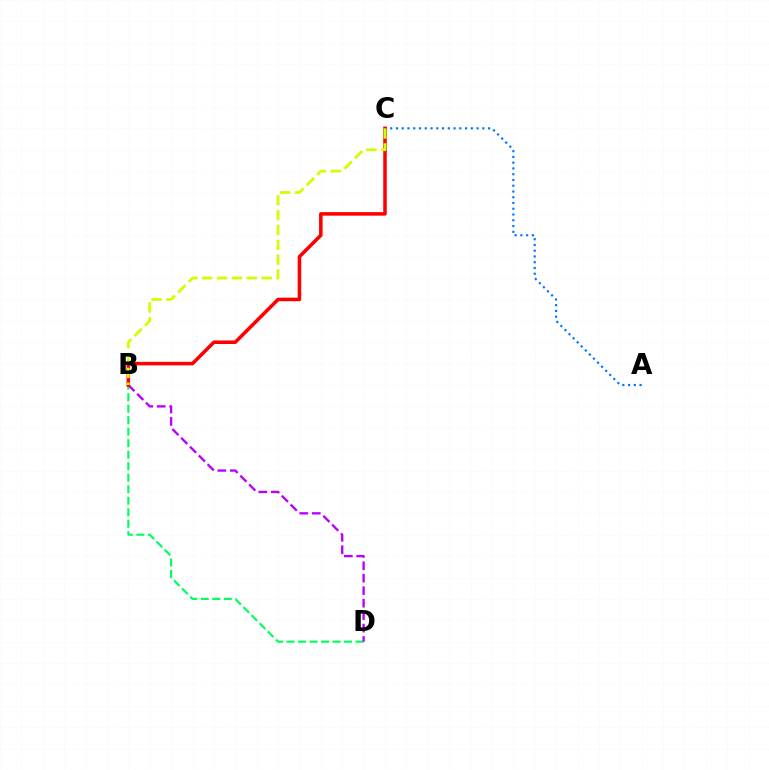{('B', 'D'): [{'color': '#00ff5c', 'line_style': 'dashed', 'thickness': 1.56}, {'color': '#b900ff', 'line_style': 'dashed', 'thickness': 1.69}], ('A', 'C'): [{'color': '#0074ff', 'line_style': 'dotted', 'thickness': 1.56}], ('B', 'C'): [{'color': '#ff0000', 'line_style': 'solid', 'thickness': 2.55}, {'color': '#d1ff00', 'line_style': 'dashed', 'thickness': 2.02}]}